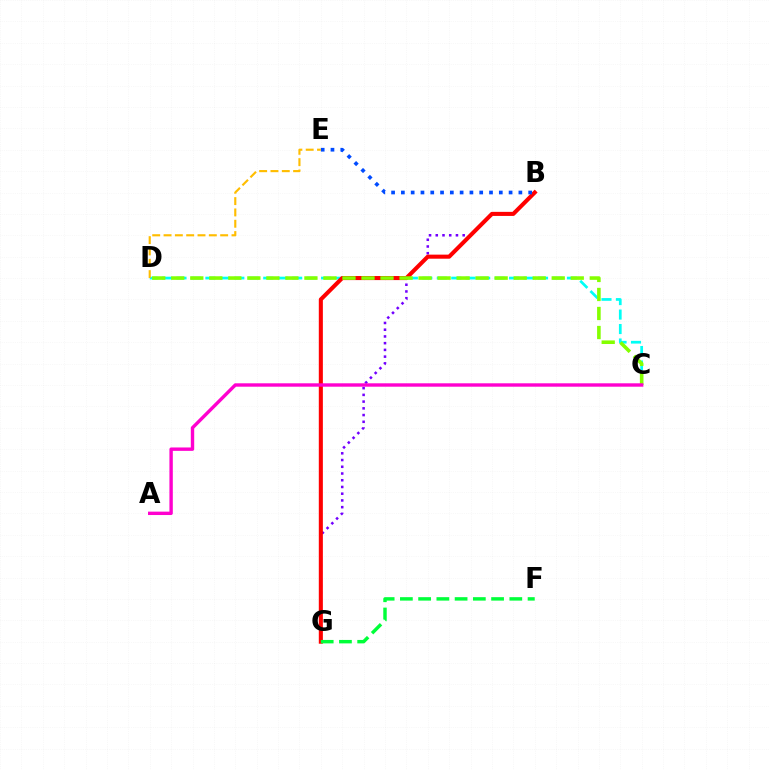{('C', 'D'): [{'color': '#00fff6', 'line_style': 'dashed', 'thickness': 1.96}, {'color': '#84ff00', 'line_style': 'dashed', 'thickness': 2.58}], ('B', 'G'): [{'color': '#7200ff', 'line_style': 'dotted', 'thickness': 1.83}, {'color': '#ff0000', 'line_style': 'solid', 'thickness': 2.93}], ('B', 'E'): [{'color': '#004bff', 'line_style': 'dotted', 'thickness': 2.66}], ('D', 'E'): [{'color': '#ffbd00', 'line_style': 'dashed', 'thickness': 1.54}], ('F', 'G'): [{'color': '#00ff39', 'line_style': 'dashed', 'thickness': 2.48}], ('A', 'C'): [{'color': '#ff00cf', 'line_style': 'solid', 'thickness': 2.44}]}